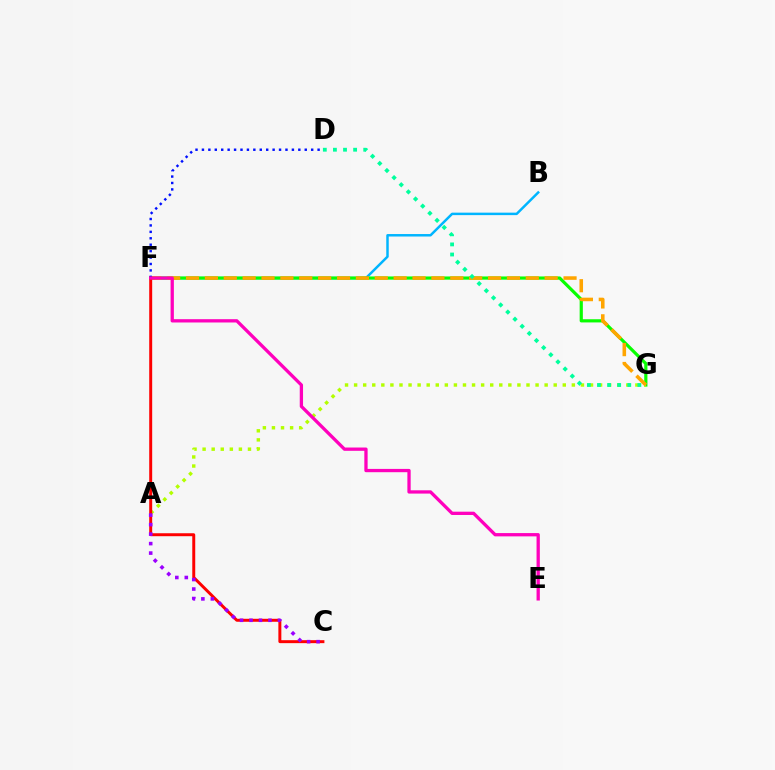{('B', 'F'): [{'color': '#00b5ff', 'line_style': 'solid', 'thickness': 1.78}], ('F', 'G'): [{'color': '#08ff00', 'line_style': 'solid', 'thickness': 2.29}, {'color': '#ffa500', 'line_style': 'dashed', 'thickness': 2.56}], ('A', 'G'): [{'color': '#b3ff00', 'line_style': 'dotted', 'thickness': 2.47}], ('D', 'G'): [{'color': '#00ff9d', 'line_style': 'dotted', 'thickness': 2.74}], ('C', 'F'): [{'color': '#ff0000', 'line_style': 'solid', 'thickness': 2.13}], ('D', 'F'): [{'color': '#0010ff', 'line_style': 'dotted', 'thickness': 1.75}], ('A', 'C'): [{'color': '#9b00ff', 'line_style': 'dotted', 'thickness': 2.58}], ('E', 'F'): [{'color': '#ff00bd', 'line_style': 'solid', 'thickness': 2.37}]}